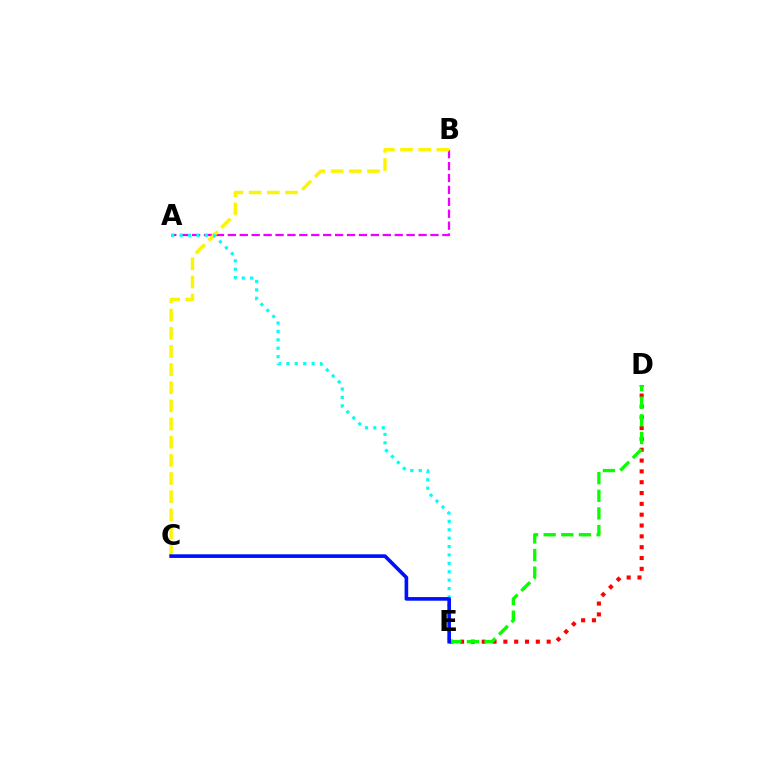{('A', 'B'): [{'color': '#ee00ff', 'line_style': 'dashed', 'thickness': 1.62}], ('D', 'E'): [{'color': '#ff0000', 'line_style': 'dotted', 'thickness': 2.94}, {'color': '#08ff00', 'line_style': 'dashed', 'thickness': 2.39}], ('B', 'C'): [{'color': '#fcf500', 'line_style': 'dashed', 'thickness': 2.47}], ('A', 'E'): [{'color': '#00fff6', 'line_style': 'dotted', 'thickness': 2.28}], ('C', 'E'): [{'color': '#0010ff', 'line_style': 'solid', 'thickness': 2.62}]}